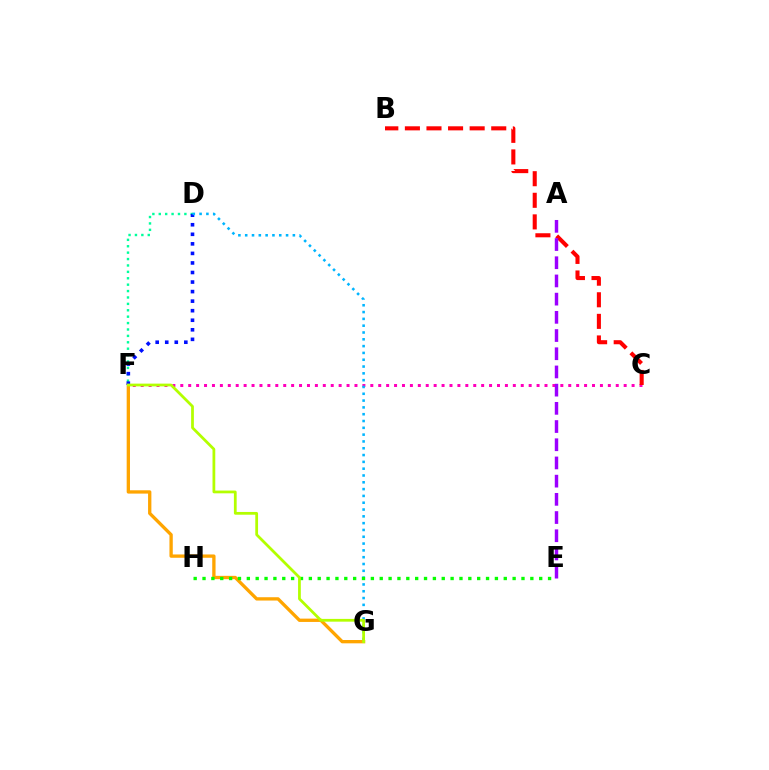{('F', 'G'): [{'color': '#ffa500', 'line_style': 'solid', 'thickness': 2.39}, {'color': '#b3ff00', 'line_style': 'solid', 'thickness': 1.99}], ('D', 'F'): [{'color': '#00ff9d', 'line_style': 'dotted', 'thickness': 1.74}, {'color': '#0010ff', 'line_style': 'dotted', 'thickness': 2.59}], ('C', 'F'): [{'color': '#ff00bd', 'line_style': 'dotted', 'thickness': 2.15}], ('B', 'C'): [{'color': '#ff0000', 'line_style': 'dashed', 'thickness': 2.93}], ('D', 'G'): [{'color': '#00b5ff', 'line_style': 'dotted', 'thickness': 1.85}], ('E', 'H'): [{'color': '#08ff00', 'line_style': 'dotted', 'thickness': 2.41}], ('A', 'E'): [{'color': '#9b00ff', 'line_style': 'dashed', 'thickness': 2.47}]}